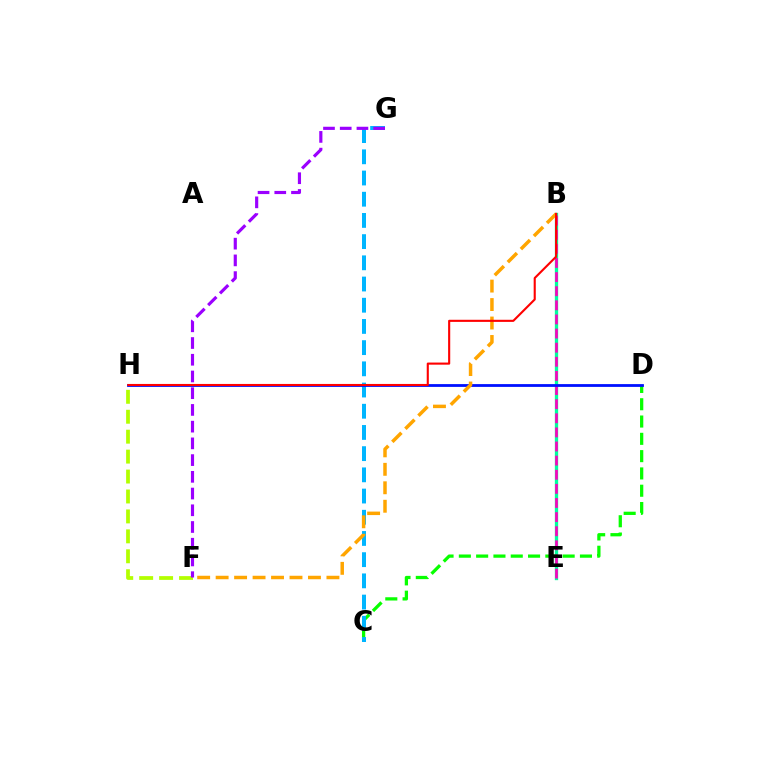{('B', 'E'): [{'color': '#00ff9d', 'line_style': 'solid', 'thickness': 2.39}, {'color': '#ff00bd', 'line_style': 'dashed', 'thickness': 1.92}], ('C', 'D'): [{'color': '#08ff00', 'line_style': 'dashed', 'thickness': 2.35}], ('C', 'G'): [{'color': '#00b5ff', 'line_style': 'dashed', 'thickness': 2.88}], ('F', 'H'): [{'color': '#b3ff00', 'line_style': 'dashed', 'thickness': 2.71}], ('D', 'H'): [{'color': '#0010ff', 'line_style': 'solid', 'thickness': 2.02}], ('F', 'G'): [{'color': '#9b00ff', 'line_style': 'dashed', 'thickness': 2.27}], ('B', 'F'): [{'color': '#ffa500', 'line_style': 'dashed', 'thickness': 2.51}], ('B', 'H'): [{'color': '#ff0000', 'line_style': 'solid', 'thickness': 1.52}]}